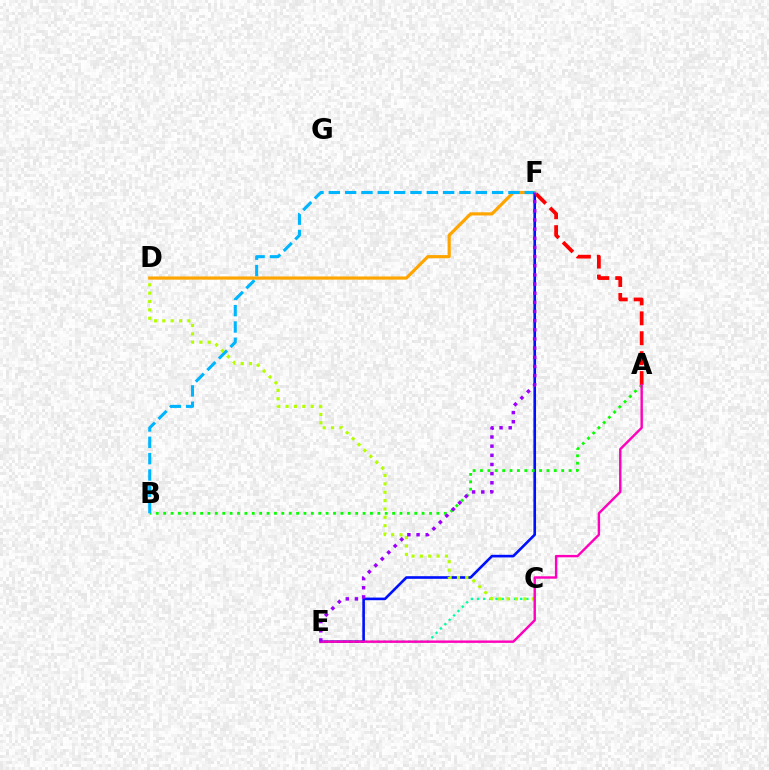{('E', 'F'): [{'color': '#0010ff', 'line_style': 'solid', 'thickness': 1.89}, {'color': '#9b00ff', 'line_style': 'dotted', 'thickness': 2.49}], ('A', 'B'): [{'color': '#08ff00', 'line_style': 'dotted', 'thickness': 2.01}], ('A', 'F'): [{'color': '#ff0000', 'line_style': 'dashed', 'thickness': 2.7}], ('C', 'E'): [{'color': '#00ff9d', 'line_style': 'dotted', 'thickness': 1.68}], ('D', 'F'): [{'color': '#ffa500', 'line_style': 'solid', 'thickness': 2.29}], ('B', 'F'): [{'color': '#00b5ff', 'line_style': 'dashed', 'thickness': 2.22}], ('C', 'D'): [{'color': '#b3ff00', 'line_style': 'dotted', 'thickness': 2.27}], ('A', 'E'): [{'color': '#ff00bd', 'line_style': 'solid', 'thickness': 1.74}]}